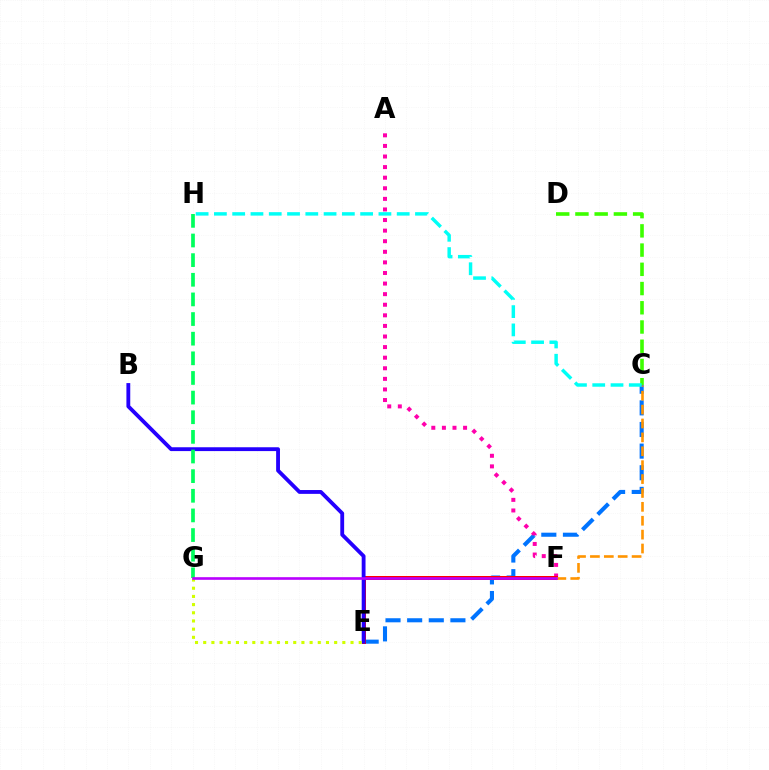{('C', 'E'): [{'color': '#0074ff', 'line_style': 'dashed', 'thickness': 2.94}], ('A', 'F'): [{'color': '#ff00ac', 'line_style': 'dotted', 'thickness': 2.88}], ('E', 'F'): [{'color': '#ff0000', 'line_style': 'solid', 'thickness': 2.88}], ('B', 'E'): [{'color': '#2500ff', 'line_style': 'solid', 'thickness': 2.76}], ('C', 'F'): [{'color': '#ff9400', 'line_style': 'dashed', 'thickness': 1.89}], ('E', 'G'): [{'color': '#d1ff00', 'line_style': 'dotted', 'thickness': 2.22}], ('C', 'D'): [{'color': '#3dff00', 'line_style': 'dashed', 'thickness': 2.61}], ('G', 'H'): [{'color': '#00ff5c', 'line_style': 'dashed', 'thickness': 2.67}], ('C', 'H'): [{'color': '#00fff6', 'line_style': 'dashed', 'thickness': 2.48}], ('F', 'G'): [{'color': '#b900ff', 'line_style': 'solid', 'thickness': 1.9}]}